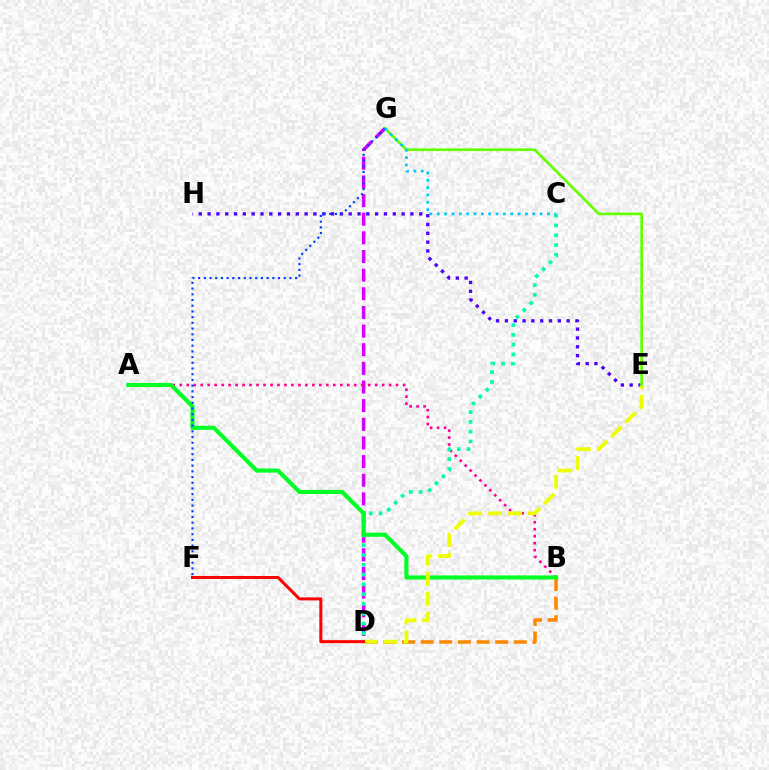{('D', 'G'): [{'color': '#d600ff', 'line_style': 'dashed', 'thickness': 2.53}], ('A', 'B'): [{'color': '#ff00a0', 'line_style': 'dotted', 'thickness': 1.9}, {'color': '#00ff27', 'line_style': 'solid', 'thickness': 2.98}], ('E', 'H'): [{'color': '#4f00ff', 'line_style': 'dotted', 'thickness': 2.4}], ('B', 'D'): [{'color': '#ff8800', 'line_style': 'dashed', 'thickness': 2.53}], ('C', 'D'): [{'color': '#00ffaf', 'line_style': 'dotted', 'thickness': 2.66}], ('D', 'E'): [{'color': '#eeff00', 'line_style': 'dashed', 'thickness': 2.72}], ('E', 'G'): [{'color': '#66ff00', 'line_style': 'solid', 'thickness': 1.95}], ('F', 'G'): [{'color': '#003fff', 'line_style': 'dotted', 'thickness': 1.55}], ('C', 'G'): [{'color': '#00c7ff', 'line_style': 'dotted', 'thickness': 2.0}], ('D', 'F'): [{'color': '#ff0000', 'line_style': 'solid', 'thickness': 2.16}]}